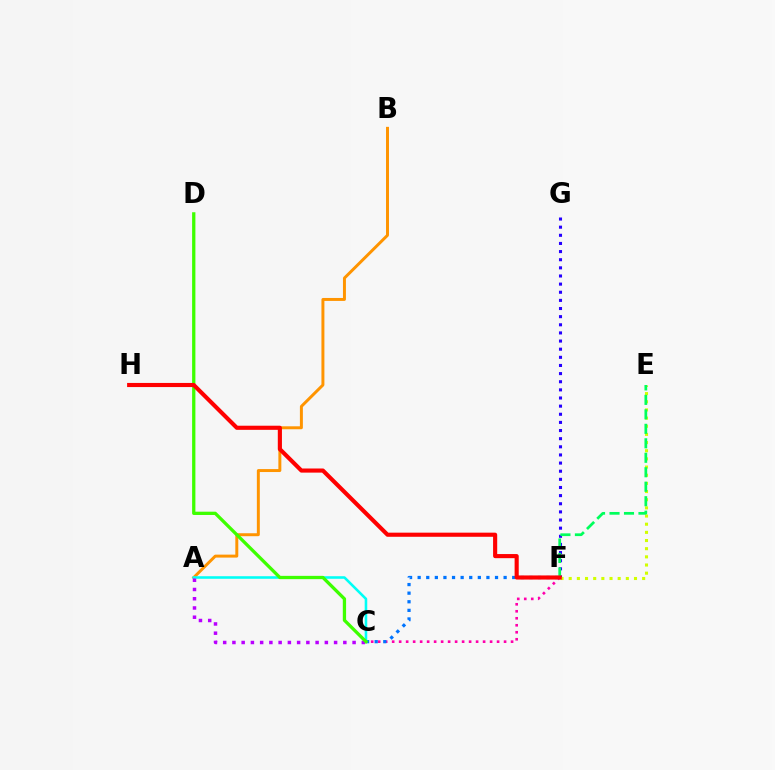{('C', 'F'): [{'color': '#ff00ac', 'line_style': 'dotted', 'thickness': 1.9}, {'color': '#0074ff', 'line_style': 'dotted', 'thickness': 2.34}], ('A', 'B'): [{'color': '#ff9400', 'line_style': 'solid', 'thickness': 2.13}], ('A', 'C'): [{'color': '#00fff6', 'line_style': 'solid', 'thickness': 1.85}, {'color': '#b900ff', 'line_style': 'dotted', 'thickness': 2.51}], ('F', 'G'): [{'color': '#2500ff', 'line_style': 'dotted', 'thickness': 2.21}], ('E', 'F'): [{'color': '#d1ff00', 'line_style': 'dotted', 'thickness': 2.22}, {'color': '#00ff5c', 'line_style': 'dashed', 'thickness': 1.97}], ('C', 'D'): [{'color': '#3dff00', 'line_style': 'solid', 'thickness': 2.36}], ('F', 'H'): [{'color': '#ff0000', 'line_style': 'solid', 'thickness': 2.96}]}